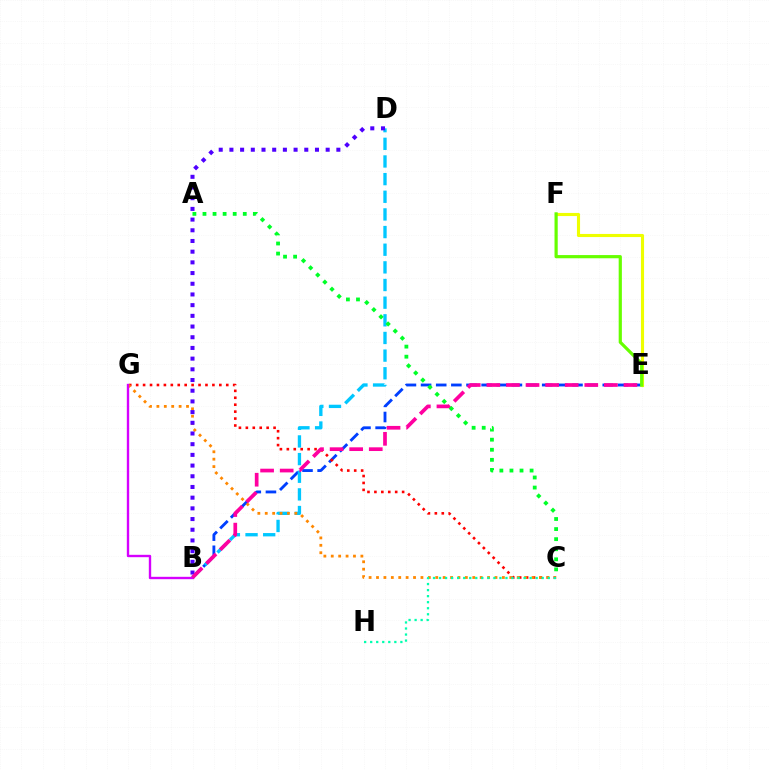{('B', 'E'): [{'color': '#003fff', 'line_style': 'dashed', 'thickness': 2.06}, {'color': '#ff00a0', 'line_style': 'dashed', 'thickness': 2.66}], ('E', 'F'): [{'color': '#eeff00', 'line_style': 'solid', 'thickness': 2.24}, {'color': '#66ff00', 'line_style': 'solid', 'thickness': 2.3}], ('C', 'G'): [{'color': '#ff0000', 'line_style': 'dotted', 'thickness': 1.88}, {'color': '#ff8800', 'line_style': 'dotted', 'thickness': 2.01}], ('B', 'D'): [{'color': '#00c7ff', 'line_style': 'dashed', 'thickness': 2.4}, {'color': '#4f00ff', 'line_style': 'dotted', 'thickness': 2.91}], ('B', 'G'): [{'color': '#d600ff', 'line_style': 'solid', 'thickness': 1.71}], ('C', 'H'): [{'color': '#00ffaf', 'line_style': 'dotted', 'thickness': 1.64}], ('A', 'C'): [{'color': '#00ff27', 'line_style': 'dotted', 'thickness': 2.74}]}